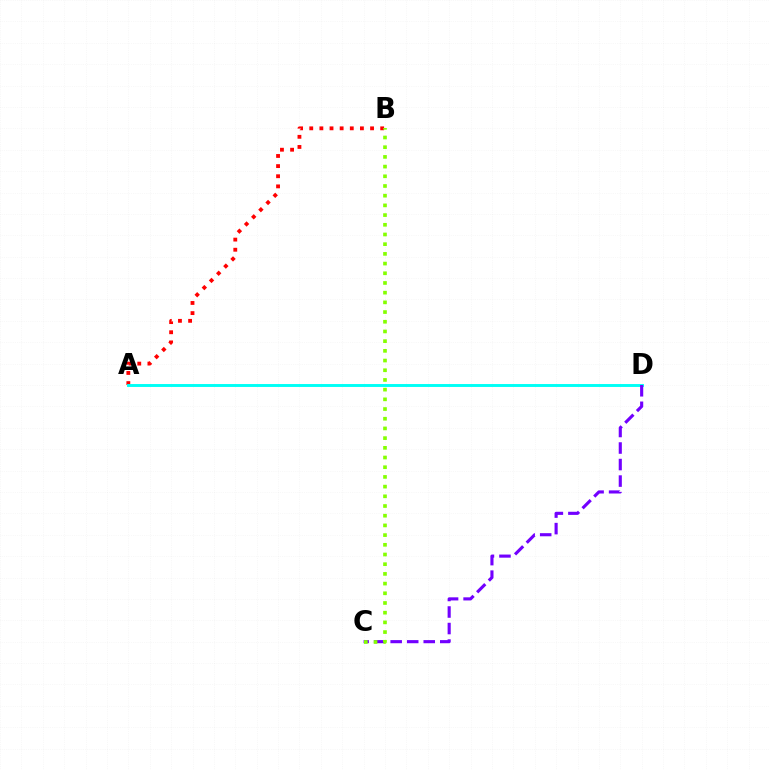{('A', 'B'): [{'color': '#ff0000', 'line_style': 'dotted', 'thickness': 2.75}], ('A', 'D'): [{'color': '#00fff6', 'line_style': 'solid', 'thickness': 2.1}], ('C', 'D'): [{'color': '#7200ff', 'line_style': 'dashed', 'thickness': 2.25}], ('B', 'C'): [{'color': '#84ff00', 'line_style': 'dotted', 'thickness': 2.63}]}